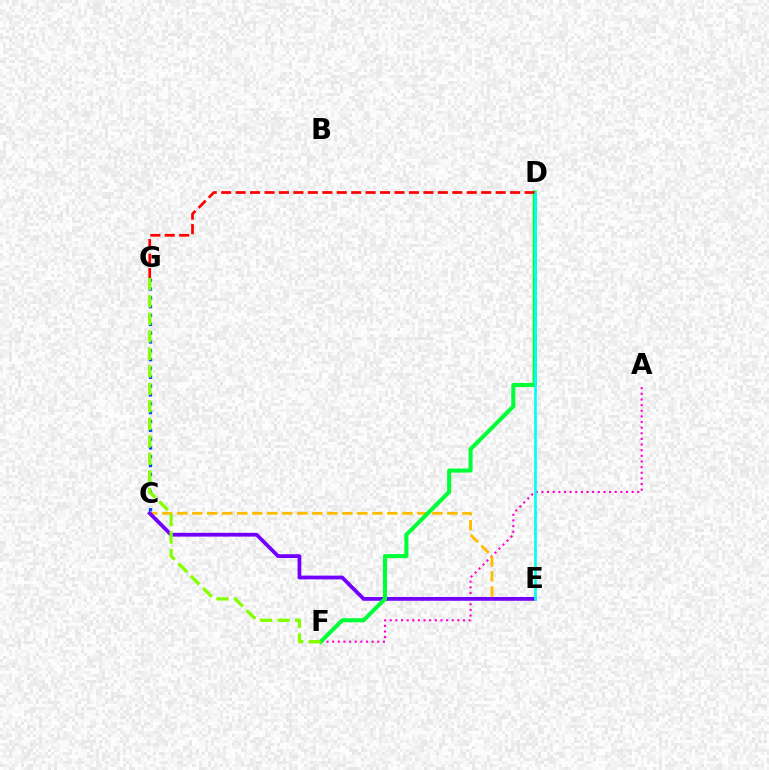{('A', 'F'): [{'color': '#ff00cf', 'line_style': 'dotted', 'thickness': 1.53}], ('C', 'E'): [{'color': '#ffbd00', 'line_style': 'dashed', 'thickness': 2.04}, {'color': '#7200ff', 'line_style': 'solid', 'thickness': 2.71}], ('C', 'G'): [{'color': '#004bff', 'line_style': 'dotted', 'thickness': 2.4}], ('D', 'F'): [{'color': '#00ff39', 'line_style': 'solid', 'thickness': 2.93}], ('D', 'E'): [{'color': '#00fff6', 'line_style': 'solid', 'thickness': 1.92}], ('D', 'G'): [{'color': '#ff0000', 'line_style': 'dashed', 'thickness': 1.96}], ('F', 'G'): [{'color': '#84ff00', 'line_style': 'dashed', 'thickness': 2.38}]}